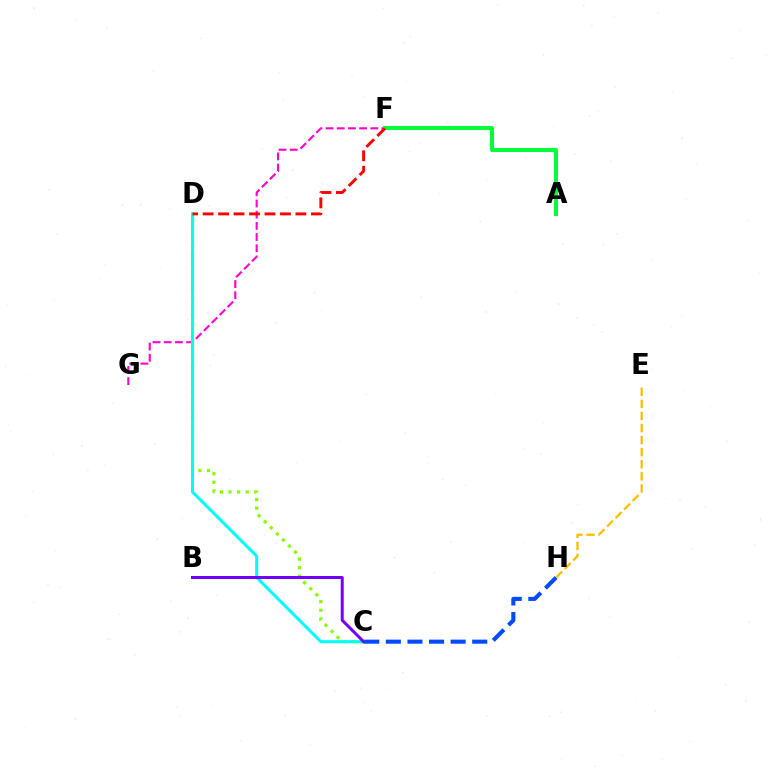{('F', 'G'): [{'color': '#ff00cf', 'line_style': 'dashed', 'thickness': 1.52}], ('C', 'D'): [{'color': '#84ff00', 'line_style': 'dotted', 'thickness': 2.33}, {'color': '#00fff6', 'line_style': 'solid', 'thickness': 2.18}], ('A', 'F'): [{'color': '#00ff39', 'line_style': 'solid', 'thickness': 2.85}], ('B', 'C'): [{'color': '#7200ff', 'line_style': 'solid', 'thickness': 2.15}], ('C', 'H'): [{'color': '#004bff', 'line_style': 'dashed', 'thickness': 2.93}], ('D', 'F'): [{'color': '#ff0000', 'line_style': 'dashed', 'thickness': 2.1}], ('E', 'H'): [{'color': '#ffbd00', 'line_style': 'dashed', 'thickness': 1.64}]}